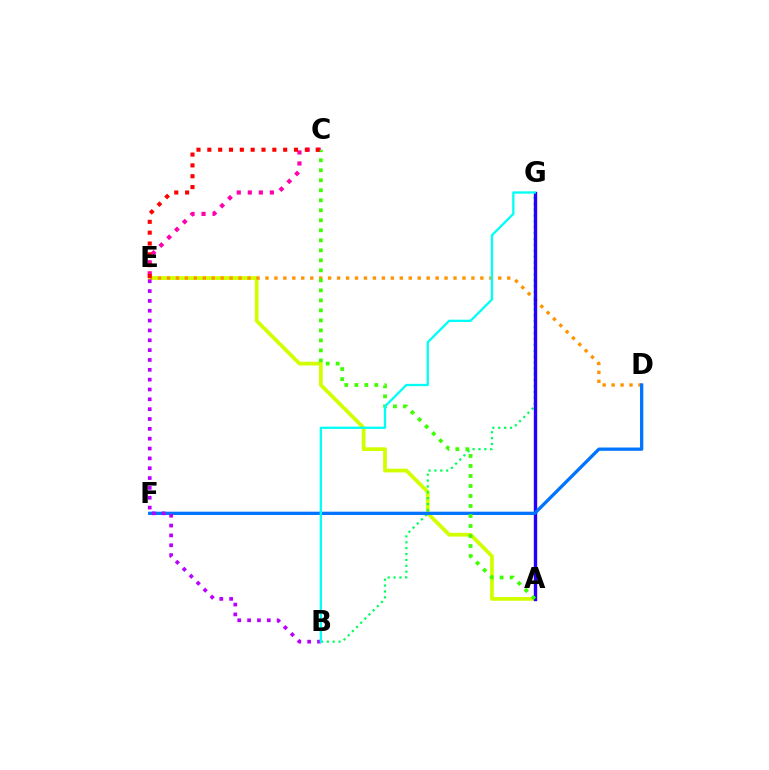{('A', 'E'): [{'color': '#d1ff00', 'line_style': 'solid', 'thickness': 2.7}], ('C', 'E'): [{'color': '#ff00ac', 'line_style': 'dotted', 'thickness': 2.99}, {'color': '#ff0000', 'line_style': 'dotted', 'thickness': 2.94}], ('D', 'E'): [{'color': '#ff9400', 'line_style': 'dotted', 'thickness': 2.43}], ('B', 'G'): [{'color': '#00ff5c', 'line_style': 'dotted', 'thickness': 1.6}, {'color': '#00fff6', 'line_style': 'solid', 'thickness': 1.66}], ('A', 'G'): [{'color': '#2500ff', 'line_style': 'solid', 'thickness': 2.43}], ('D', 'F'): [{'color': '#0074ff', 'line_style': 'solid', 'thickness': 2.36}], ('A', 'C'): [{'color': '#3dff00', 'line_style': 'dotted', 'thickness': 2.72}], ('B', 'E'): [{'color': '#b900ff', 'line_style': 'dotted', 'thickness': 2.67}]}